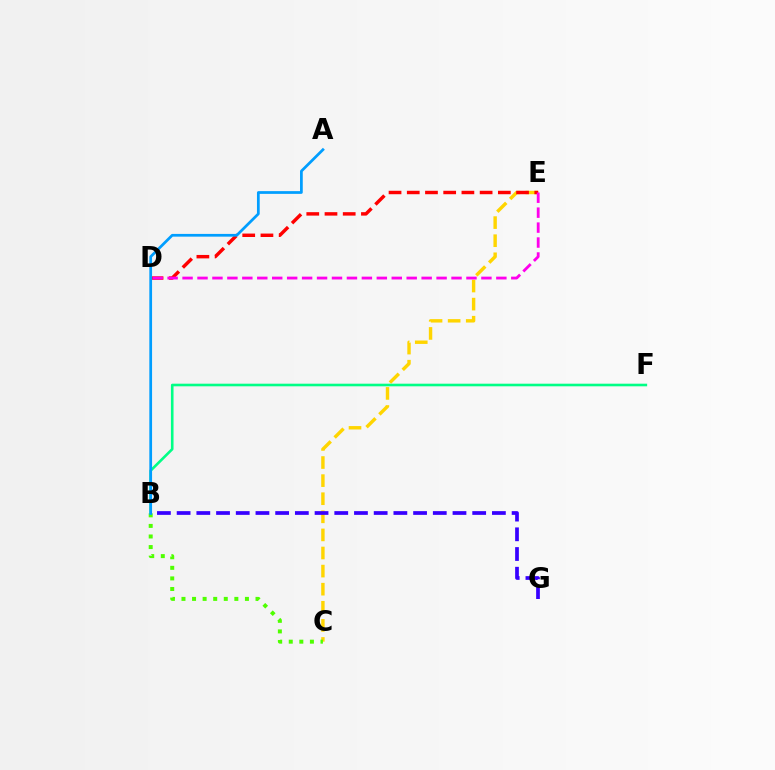{('C', 'E'): [{'color': '#ffd500', 'line_style': 'dashed', 'thickness': 2.46}], ('D', 'E'): [{'color': '#ff0000', 'line_style': 'dashed', 'thickness': 2.47}, {'color': '#ff00ed', 'line_style': 'dashed', 'thickness': 2.03}], ('B', 'C'): [{'color': '#4fff00', 'line_style': 'dotted', 'thickness': 2.87}], ('B', 'F'): [{'color': '#00ff86', 'line_style': 'solid', 'thickness': 1.88}], ('A', 'B'): [{'color': '#009eff', 'line_style': 'solid', 'thickness': 1.97}], ('B', 'G'): [{'color': '#3700ff', 'line_style': 'dashed', 'thickness': 2.68}]}